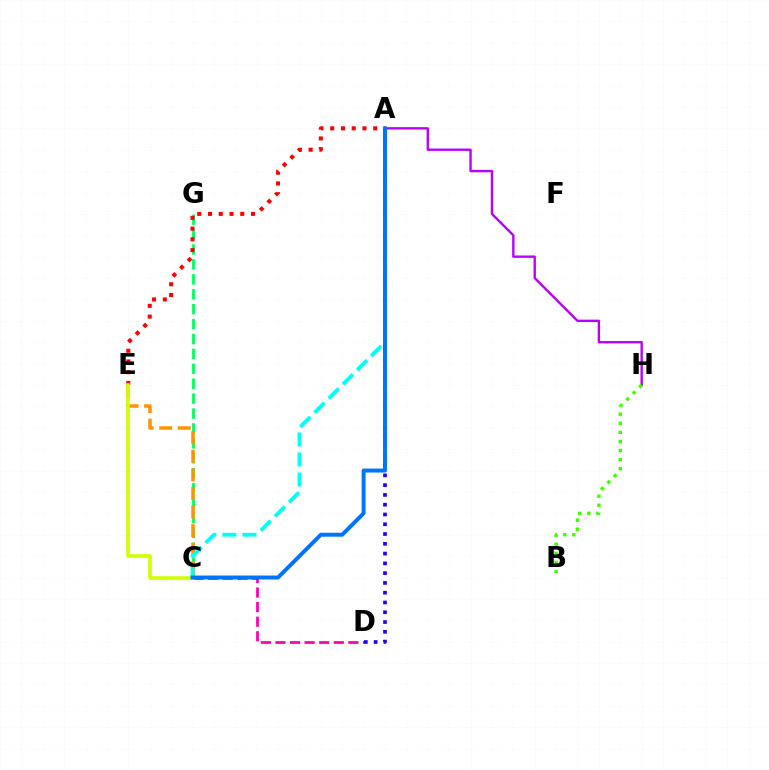{('C', 'D'): [{'color': '#ff00ac', 'line_style': 'dashed', 'thickness': 1.98}], ('C', 'G'): [{'color': '#00ff5c', 'line_style': 'dashed', 'thickness': 2.03}], ('A', 'H'): [{'color': '#b900ff', 'line_style': 'solid', 'thickness': 1.71}], ('A', 'D'): [{'color': '#2500ff', 'line_style': 'dotted', 'thickness': 2.66}], ('A', 'E'): [{'color': '#ff0000', 'line_style': 'dotted', 'thickness': 2.92}], ('C', 'E'): [{'color': '#ff9400', 'line_style': 'dashed', 'thickness': 2.52}, {'color': '#d1ff00', 'line_style': 'solid', 'thickness': 2.57}], ('A', 'C'): [{'color': '#00fff6', 'line_style': 'dashed', 'thickness': 2.72}, {'color': '#0074ff', 'line_style': 'solid', 'thickness': 2.84}], ('B', 'H'): [{'color': '#3dff00', 'line_style': 'dotted', 'thickness': 2.47}]}